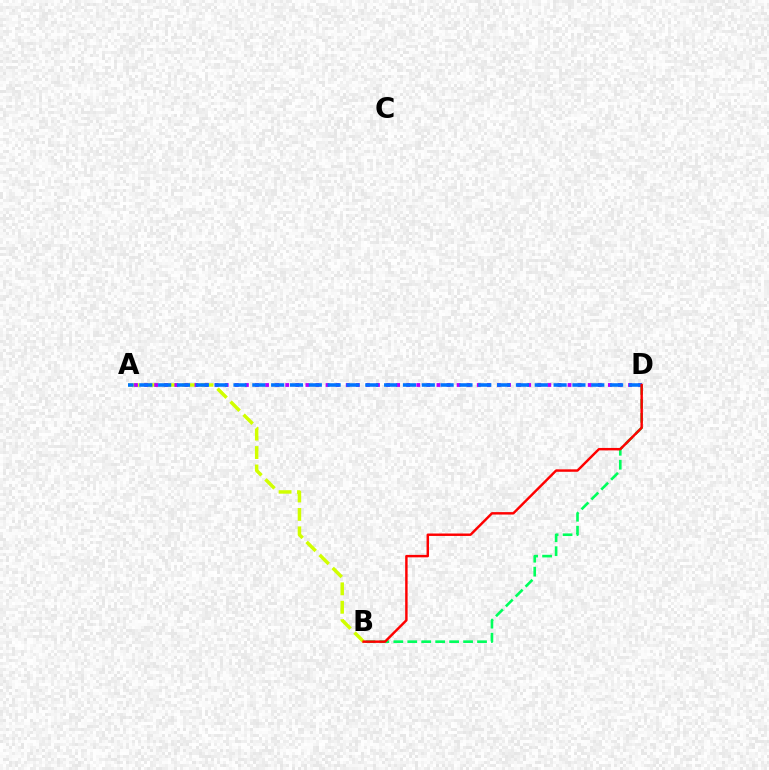{('A', 'B'): [{'color': '#d1ff00', 'line_style': 'dashed', 'thickness': 2.5}], ('B', 'D'): [{'color': '#00ff5c', 'line_style': 'dashed', 'thickness': 1.9}, {'color': '#ff0000', 'line_style': 'solid', 'thickness': 1.76}], ('A', 'D'): [{'color': '#b900ff', 'line_style': 'dotted', 'thickness': 2.74}, {'color': '#0074ff', 'line_style': 'dashed', 'thickness': 2.56}]}